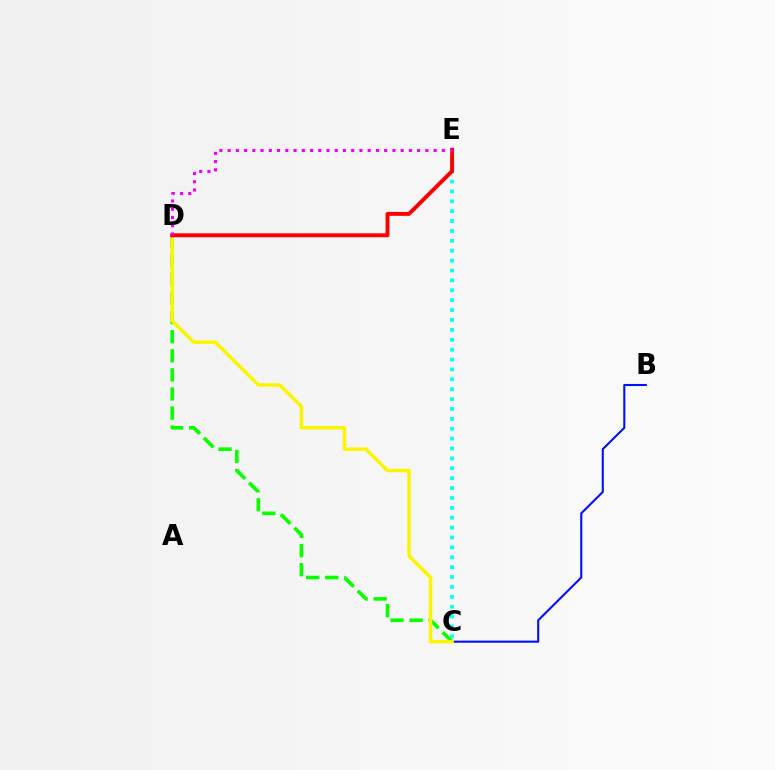{('C', 'D'): [{'color': '#08ff00', 'line_style': 'dashed', 'thickness': 2.59}, {'color': '#fcf500', 'line_style': 'solid', 'thickness': 2.52}], ('C', 'E'): [{'color': '#00fff6', 'line_style': 'dotted', 'thickness': 2.69}], ('B', 'C'): [{'color': '#0010ff', 'line_style': 'solid', 'thickness': 1.51}], ('D', 'E'): [{'color': '#ff0000', 'line_style': 'solid', 'thickness': 2.82}, {'color': '#ee00ff', 'line_style': 'dotted', 'thickness': 2.24}]}